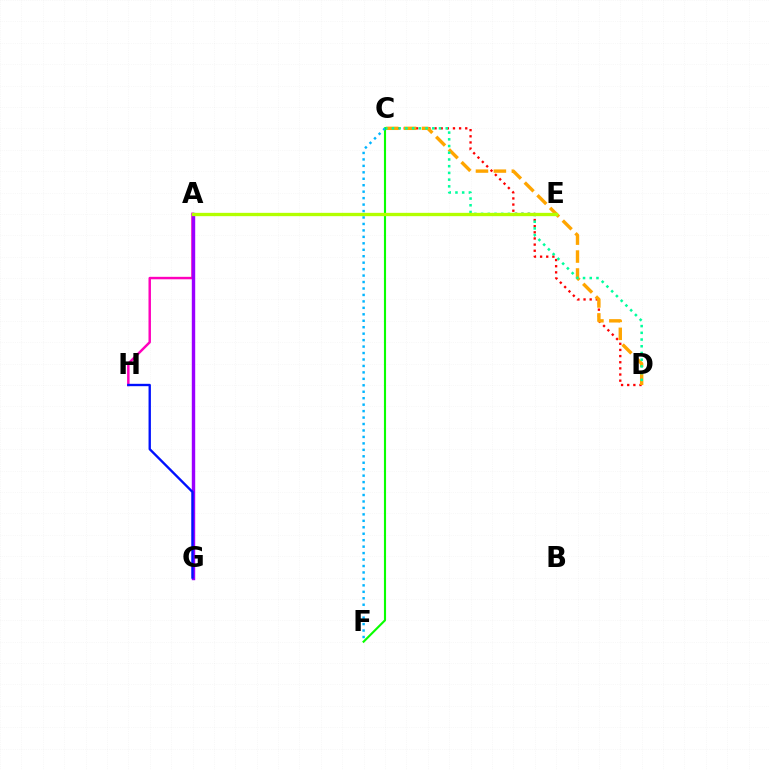{('A', 'H'): [{'color': '#ff00bd', 'line_style': 'solid', 'thickness': 1.77}], ('C', 'D'): [{'color': '#ff0000', 'line_style': 'dotted', 'thickness': 1.67}, {'color': '#ffa500', 'line_style': 'dashed', 'thickness': 2.43}, {'color': '#00ff9d', 'line_style': 'dotted', 'thickness': 1.83}], ('A', 'G'): [{'color': '#9b00ff', 'line_style': 'solid', 'thickness': 2.45}], ('C', 'F'): [{'color': '#08ff00', 'line_style': 'solid', 'thickness': 1.53}, {'color': '#00b5ff', 'line_style': 'dotted', 'thickness': 1.75}], ('A', 'E'): [{'color': '#b3ff00', 'line_style': 'solid', 'thickness': 2.39}], ('G', 'H'): [{'color': '#0010ff', 'line_style': 'solid', 'thickness': 1.7}]}